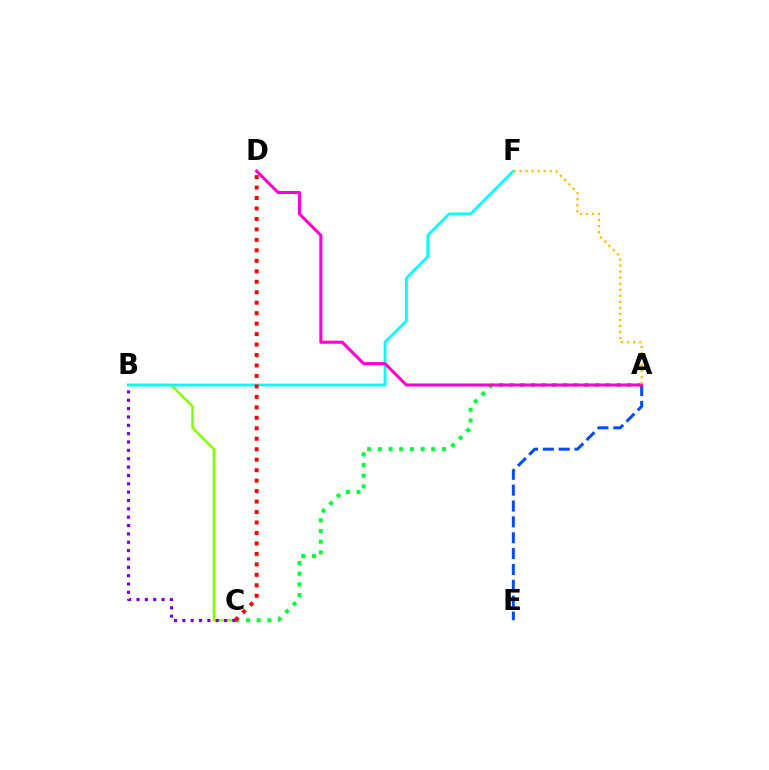{('A', 'C'): [{'color': '#00ff39', 'line_style': 'dotted', 'thickness': 2.9}], ('A', 'E'): [{'color': '#004bff', 'line_style': 'dashed', 'thickness': 2.16}], ('B', 'C'): [{'color': '#84ff00', 'line_style': 'solid', 'thickness': 1.8}, {'color': '#7200ff', 'line_style': 'dotted', 'thickness': 2.27}], ('B', 'F'): [{'color': '#00fff6', 'line_style': 'solid', 'thickness': 2.0}], ('A', 'D'): [{'color': '#ff00cf', 'line_style': 'solid', 'thickness': 2.21}], ('A', 'F'): [{'color': '#ffbd00', 'line_style': 'dotted', 'thickness': 1.64}], ('C', 'D'): [{'color': '#ff0000', 'line_style': 'dotted', 'thickness': 2.84}]}